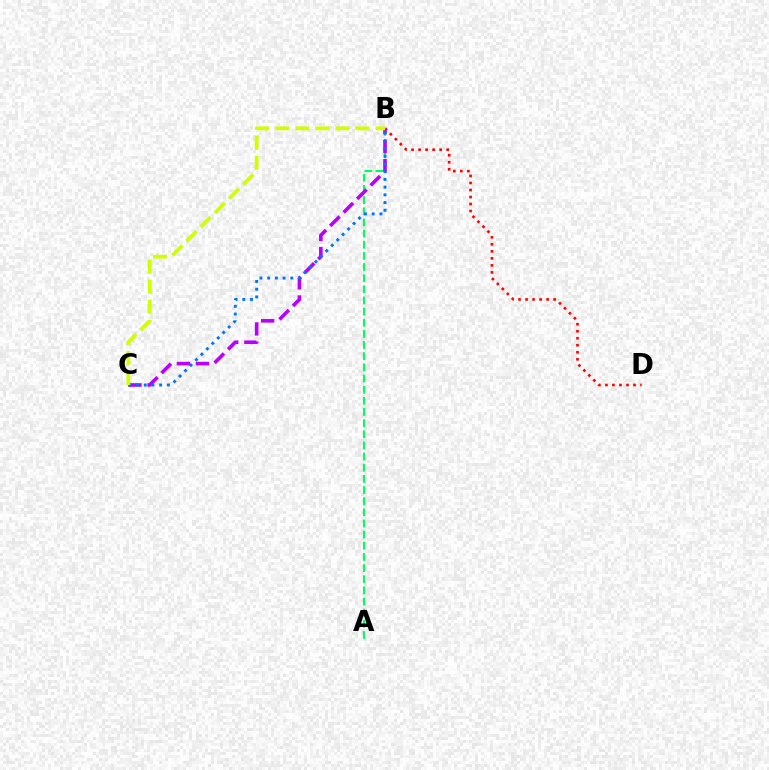{('B', 'D'): [{'color': '#ff0000', 'line_style': 'dotted', 'thickness': 1.91}], ('A', 'B'): [{'color': '#00ff5c', 'line_style': 'dashed', 'thickness': 1.51}], ('B', 'C'): [{'color': '#b900ff', 'line_style': 'dashed', 'thickness': 2.59}, {'color': '#0074ff', 'line_style': 'dotted', 'thickness': 2.1}, {'color': '#d1ff00', 'line_style': 'dashed', 'thickness': 2.72}]}